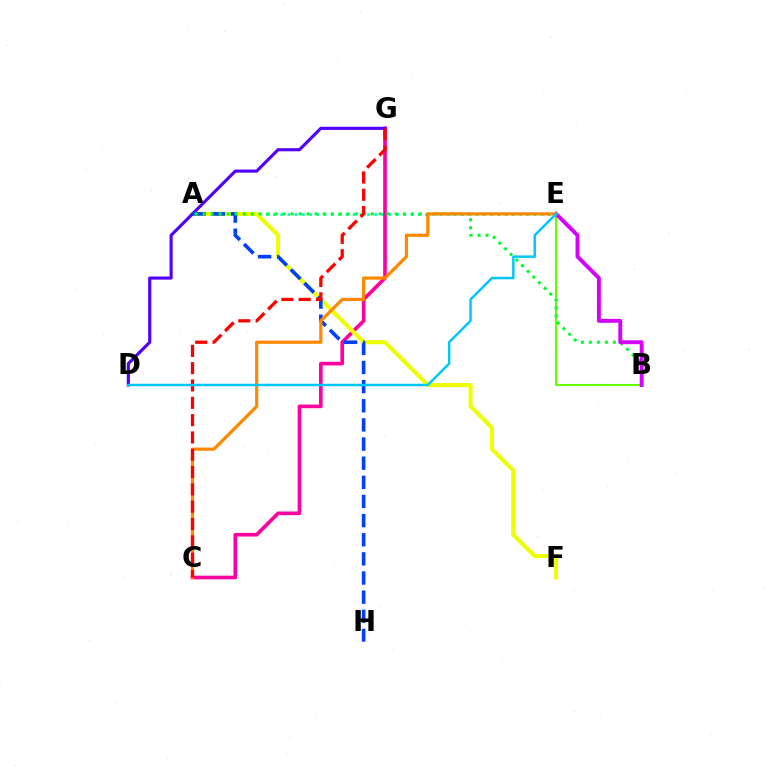{('A', 'E'): [{'color': '#00ffaf', 'line_style': 'dotted', 'thickness': 1.97}], ('B', 'E'): [{'color': '#66ff00', 'line_style': 'solid', 'thickness': 1.51}, {'color': '#d600ff', 'line_style': 'solid', 'thickness': 2.81}], ('C', 'G'): [{'color': '#ff00a0', 'line_style': 'solid', 'thickness': 2.62}, {'color': '#ff0000', 'line_style': 'dashed', 'thickness': 2.35}], ('A', 'F'): [{'color': '#eeff00', 'line_style': 'solid', 'thickness': 2.91}], ('D', 'G'): [{'color': '#4f00ff', 'line_style': 'solid', 'thickness': 2.25}], ('A', 'H'): [{'color': '#003fff', 'line_style': 'dashed', 'thickness': 2.6}], ('A', 'B'): [{'color': '#00ff27', 'line_style': 'dotted', 'thickness': 2.18}], ('C', 'E'): [{'color': '#ff8800', 'line_style': 'solid', 'thickness': 2.3}], ('D', 'E'): [{'color': '#00c7ff', 'line_style': 'solid', 'thickness': 1.79}]}